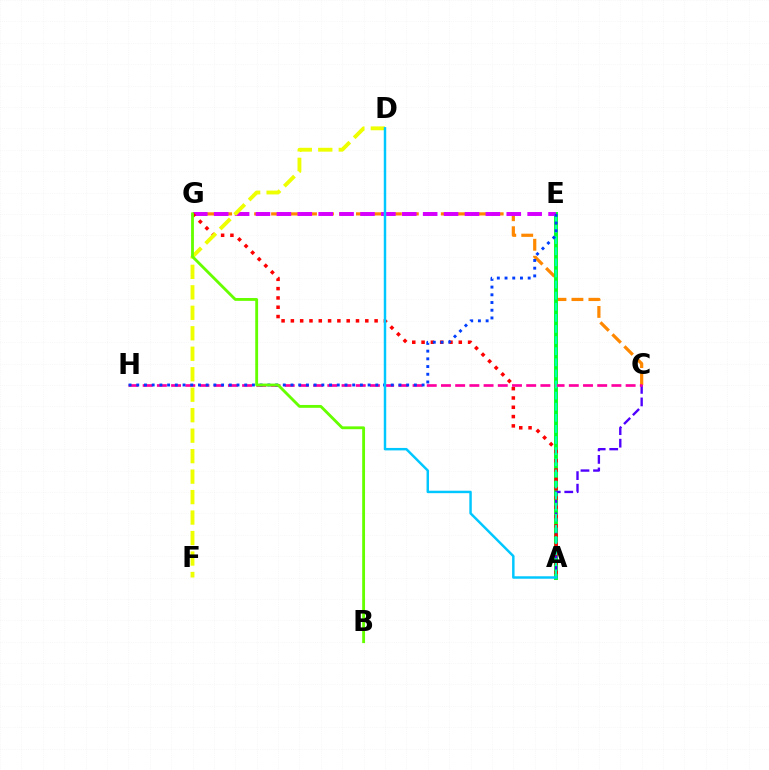{('C', 'G'): [{'color': '#ff8800', 'line_style': 'dashed', 'thickness': 2.31}], ('A', 'E'): [{'color': '#00ff27', 'line_style': 'solid', 'thickness': 2.81}, {'color': '#00ffaf', 'line_style': 'dashed', 'thickness': 1.51}], ('A', 'C'): [{'color': '#4f00ff', 'line_style': 'dashed', 'thickness': 1.7}], ('E', 'G'): [{'color': '#d600ff', 'line_style': 'dashed', 'thickness': 2.84}], ('A', 'G'): [{'color': '#ff0000', 'line_style': 'dotted', 'thickness': 2.53}], ('C', 'H'): [{'color': '#ff00a0', 'line_style': 'dashed', 'thickness': 1.93}], ('E', 'H'): [{'color': '#003fff', 'line_style': 'dotted', 'thickness': 2.1}], ('D', 'F'): [{'color': '#eeff00', 'line_style': 'dashed', 'thickness': 2.78}], ('A', 'D'): [{'color': '#00c7ff', 'line_style': 'solid', 'thickness': 1.77}], ('B', 'G'): [{'color': '#66ff00', 'line_style': 'solid', 'thickness': 2.05}]}